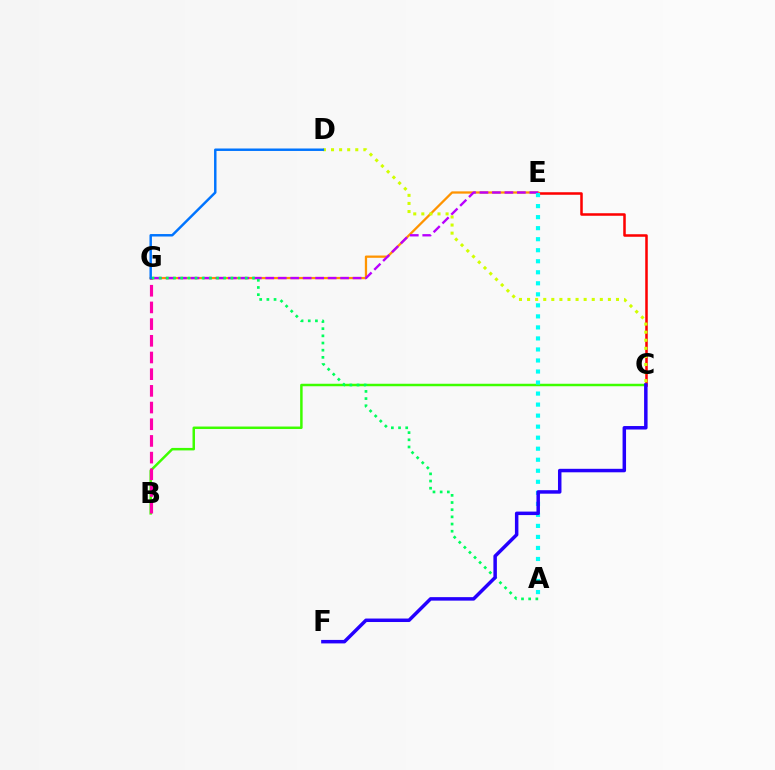{('C', 'E'): [{'color': '#ff0000', 'line_style': 'solid', 'thickness': 1.83}], ('B', 'C'): [{'color': '#3dff00', 'line_style': 'solid', 'thickness': 1.79}], ('B', 'G'): [{'color': '#ff00ac', 'line_style': 'dashed', 'thickness': 2.27}], ('E', 'G'): [{'color': '#ff9400', 'line_style': 'solid', 'thickness': 1.64}, {'color': '#b900ff', 'line_style': 'dashed', 'thickness': 1.69}], ('C', 'D'): [{'color': '#d1ff00', 'line_style': 'dotted', 'thickness': 2.2}], ('A', 'G'): [{'color': '#00ff5c', 'line_style': 'dotted', 'thickness': 1.95}], ('D', 'G'): [{'color': '#0074ff', 'line_style': 'solid', 'thickness': 1.77}], ('A', 'E'): [{'color': '#00fff6', 'line_style': 'dotted', 'thickness': 3.0}], ('C', 'F'): [{'color': '#2500ff', 'line_style': 'solid', 'thickness': 2.51}]}